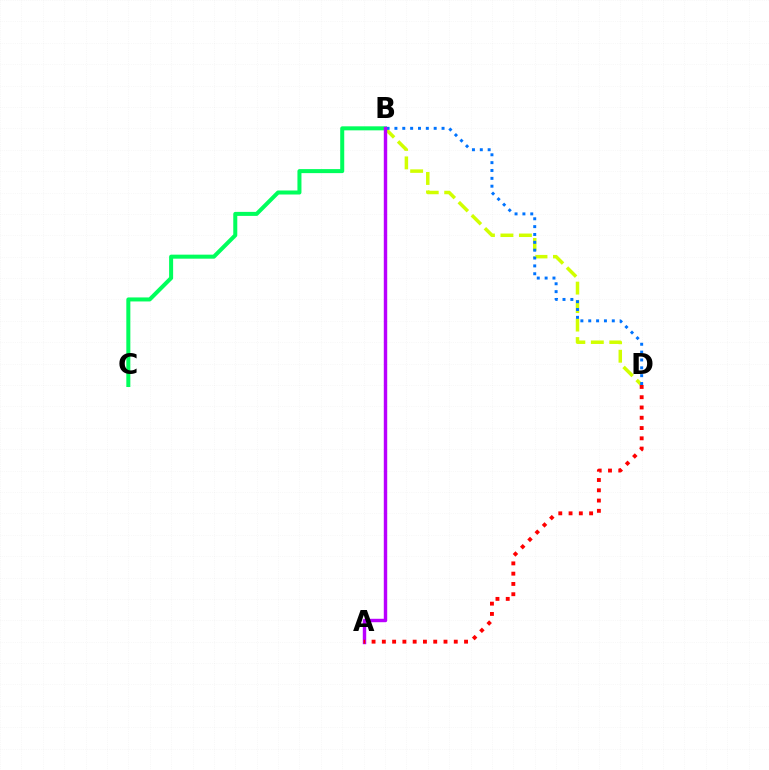{('B', 'C'): [{'color': '#00ff5c', 'line_style': 'solid', 'thickness': 2.89}], ('B', 'D'): [{'color': '#d1ff00', 'line_style': 'dashed', 'thickness': 2.51}, {'color': '#0074ff', 'line_style': 'dotted', 'thickness': 2.13}], ('A', 'B'): [{'color': '#b900ff', 'line_style': 'solid', 'thickness': 2.47}], ('A', 'D'): [{'color': '#ff0000', 'line_style': 'dotted', 'thickness': 2.79}]}